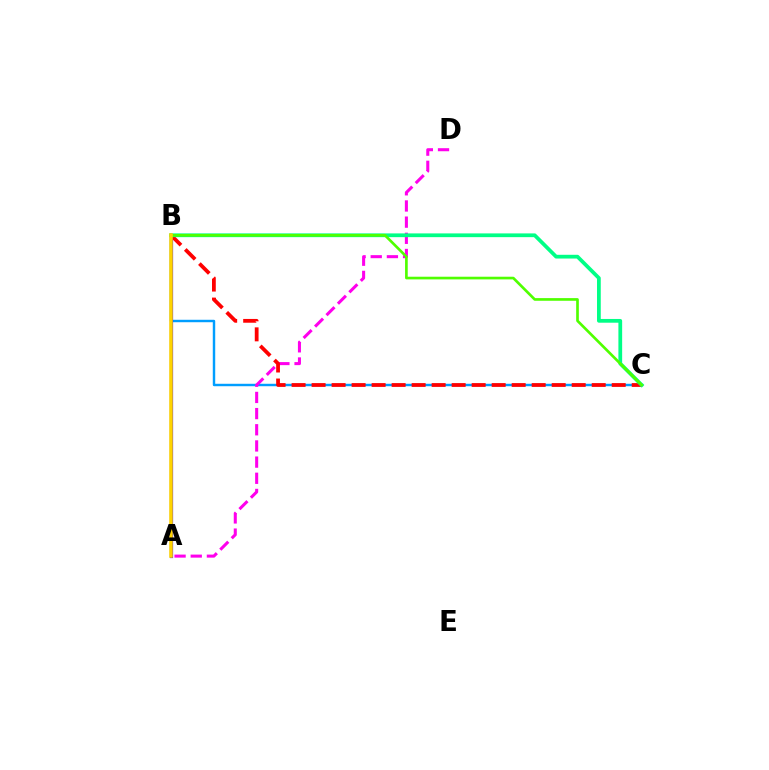{('B', 'C'): [{'color': '#009eff', 'line_style': 'solid', 'thickness': 1.76}, {'color': '#ff0000', 'line_style': 'dashed', 'thickness': 2.72}, {'color': '#00ff86', 'line_style': 'solid', 'thickness': 2.7}, {'color': '#4fff00', 'line_style': 'solid', 'thickness': 1.92}], ('A', 'D'): [{'color': '#ff00ed', 'line_style': 'dashed', 'thickness': 2.2}], ('A', 'B'): [{'color': '#3700ff', 'line_style': 'solid', 'thickness': 2.31}, {'color': '#ffd500', 'line_style': 'solid', 'thickness': 2.55}]}